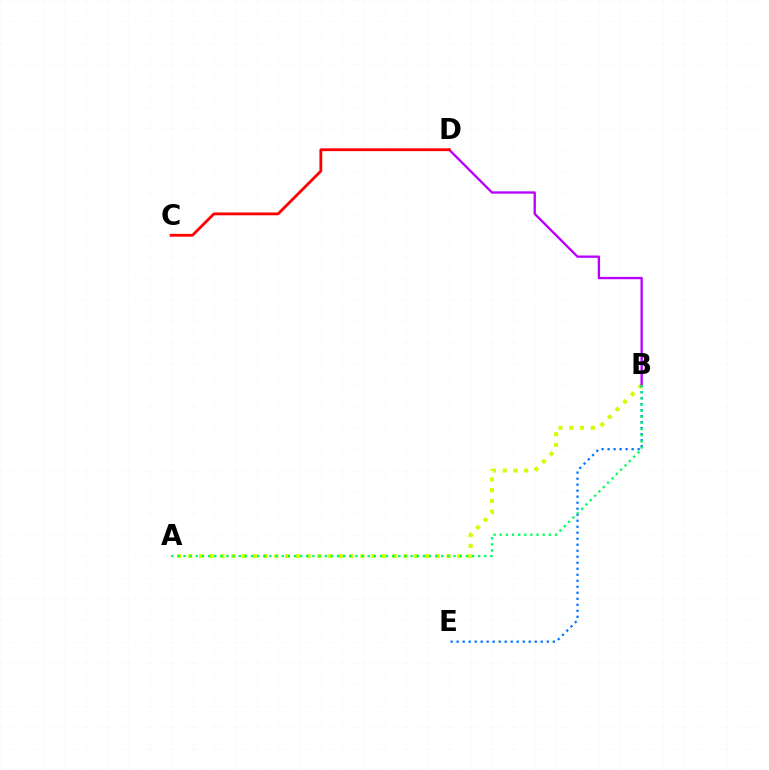{('A', 'B'): [{'color': '#d1ff00', 'line_style': 'dotted', 'thickness': 2.92}, {'color': '#00ff5c', 'line_style': 'dotted', 'thickness': 1.67}], ('B', 'E'): [{'color': '#0074ff', 'line_style': 'dotted', 'thickness': 1.63}], ('B', 'D'): [{'color': '#b900ff', 'line_style': 'solid', 'thickness': 1.68}], ('C', 'D'): [{'color': '#ff0000', 'line_style': 'solid', 'thickness': 2.02}]}